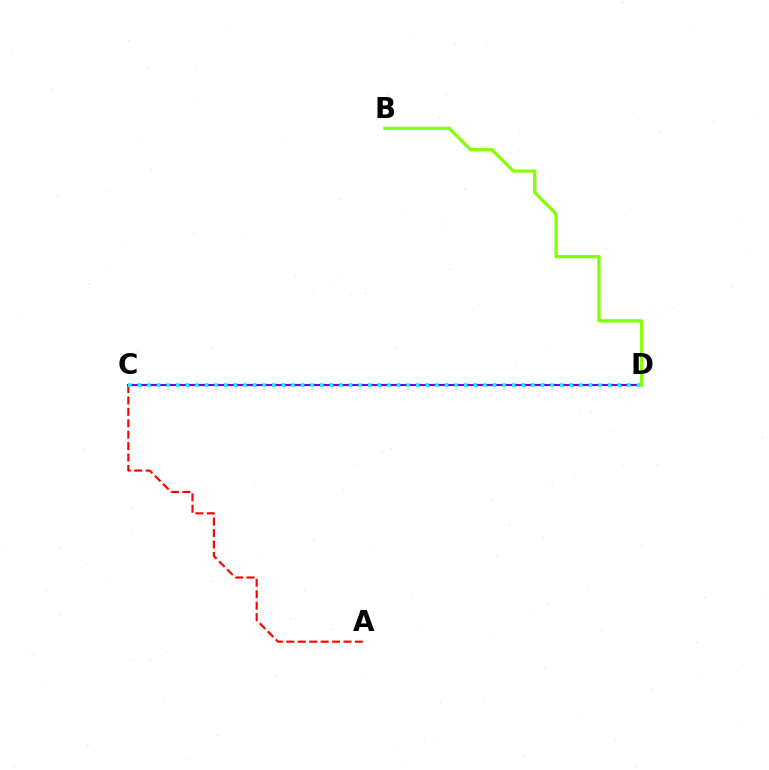{('A', 'C'): [{'color': '#ff0000', 'line_style': 'dashed', 'thickness': 1.55}], ('C', 'D'): [{'color': '#7200ff', 'line_style': 'solid', 'thickness': 1.56}, {'color': '#00fff6', 'line_style': 'dotted', 'thickness': 2.61}], ('B', 'D'): [{'color': '#84ff00', 'line_style': 'solid', 'thickness': 2.3}]}